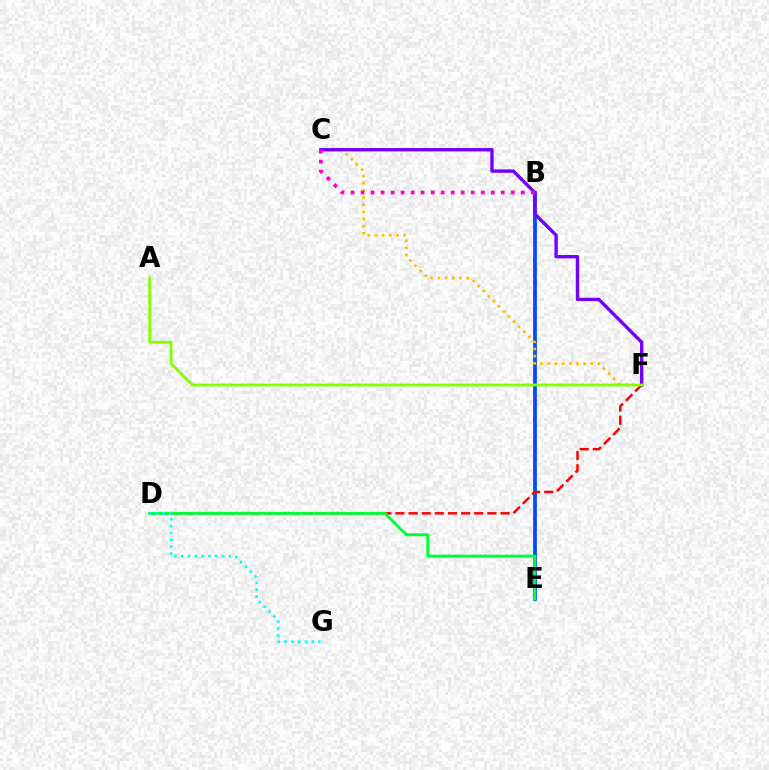{('B', 'E'): [{'color': '#004bff', 'line_style': 'solid', 'thickness': 2.71}], ('C', 'F'): [{'color': '#ffbd00', 'line_style': 'dotted', 'thickness': 1.95}, {'color': '#7200ff', 'line_style': 'solid', 'thickness': 2.43}], ('D', 'F'): [{'color': '#ff0000', 'line_style': 'dashed', 'thickness': 1.79}], ('B', 'C'): [{'color': '#ff00cf', 'line_style': 'dotted', 'thickness': 2.72}], ('D', 'E'): [{'color': '#00ff39', 'line_style': 'solid', 'thickness': 2.12}], ('D', 'G'): [{'color': '#00fff6', 'line_style': 'dotted', 'thickness': 1.85}], ('A', 'F'): [{'color': '#84ff00', 'line_style': 'solid', 'thickness': 2.02}]}